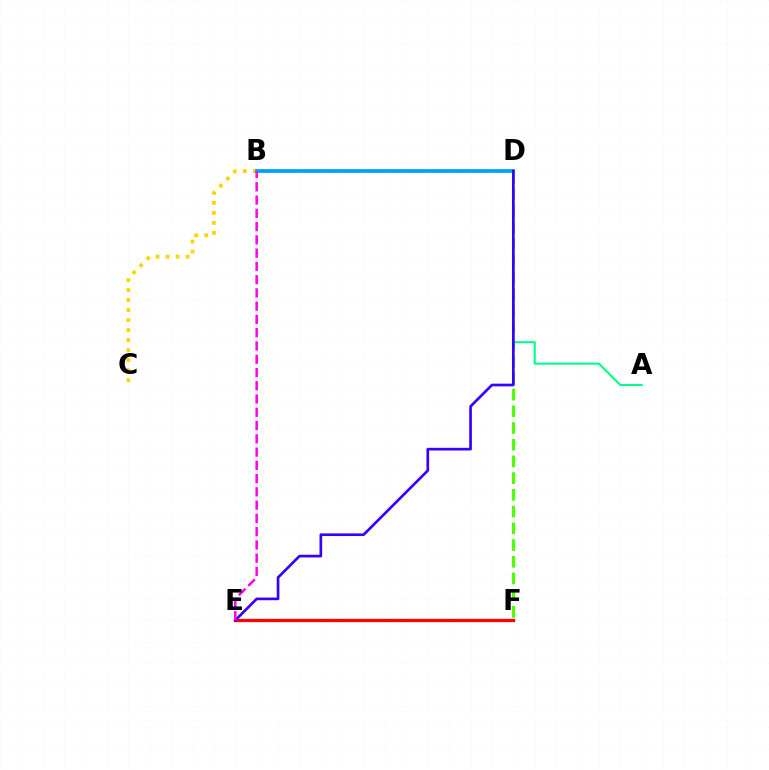{('B', 'C'): [{'color': '#ffd500', 'line_style': 'dotted', 'thickness': 2.72}], ('D', 'F'): [{'color': '#4fff00', 'line_style': 'dashed', 'thickness': 2.27}], ('A', 'D'): [{'color': '#00ff86', 'line_style': 'solid', 'thickness': 1.52}], ('E', 'F'): [{'color': '#ff0000', 'line_style': 'solid', 'thickness': 2.35}], ('B', 'D'): [{'color': '#009eff', 'line_style': 'solid', 'thickness': 2.69}], ('D', 'E'): [{'color': '#3700ff', 'line_style': 'solid', 'thickness': 1.93}], ('B', 'E'): [{'color': '#ff00ed', 'line_style': 'dashed', 'thickness': 1.8}]}